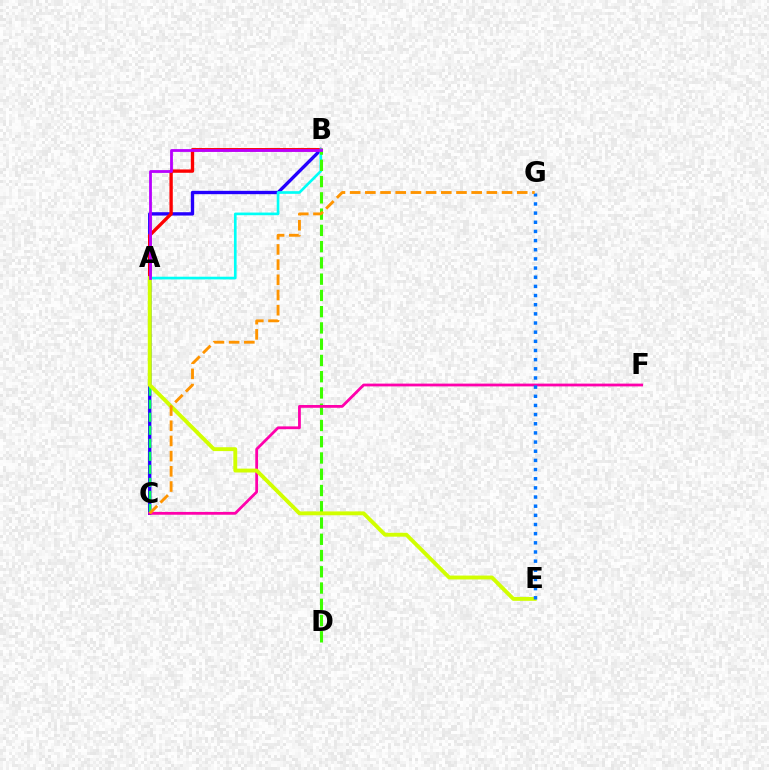{('B', 'C'): [{'color': '#2500ff', 'line_style': 'solid', 'thickness': 2.41}], ('A', 'B'): [{'color': '#ff0000', 'line_style': 'solid', 'thickness': 2.41}, {'color': '#00fff6', 'line_style': 'solid', 'thickness': 1.92}, {'color': '#b900ff', 'line_style': 'solid', 'thickness': 2.02}], ('A', 'C'): [{'color': '#00ff5c', 'line_style': 'dashed', 'thickness': 1.77}], ('B', 'D'): [{'color': '#3dff00', 'line_style': 'dashed', 'thickness': 2.21}], ('C', 'F'): [{'color': '#ff00ac', 'line_style': 'solid', 'thickness': 2.0}], ('A', 'E'): [{'color': '#d1ff00', 'line_style': 'solid', 'thickness': 2.79}], ('E', 'G'): [{'color': '#0074ff', 'line_style': 'dotted', 'thickness': 2.49}], ('C', 'G'): [{'color': '#ff9400', 'line_style': 'dashed', 'thickness': 2.06}]}